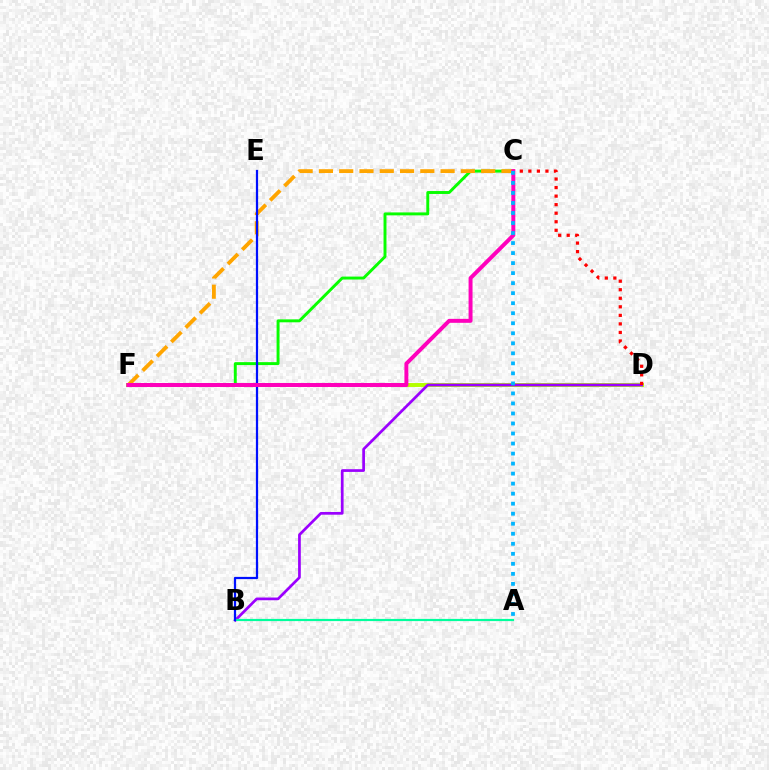{('D', 'F'): [{'color': '#b3ff00', 'line_style': 'solid', 'thickness': 2.83}], ('C', 'F'): [{'color': '#08ff00', 'line_style': 'solid', 'thickness': 2.11}, {'color': '#ffa500', 'line_style': 'dashed', 'thickness': 2.75}, {'color': '#ff00bd', 'line_style': 'solid', 'thickness': 2.85}], ('B', 'D'): [{'color': '#9b00ff', 'line_style': 'solid', 'thickness': 1.96}], ('A', 'B'): [{'color': '#00ff9d', 'line_style': 'solid', 'thickness': 1.58}], ('C', 'D'): [{'color': '#ff0000', 'line_style': 'dotted', 'thickness': 2.32}], ('B', 'E'): [{'color': '#0010ff', 'line_style': 'solid', 'thickness': 1.61}], ('A', 'C'): [{'color': '#00b5ff', 'line_style': 'dotted', 'thickness': 2.72}]}